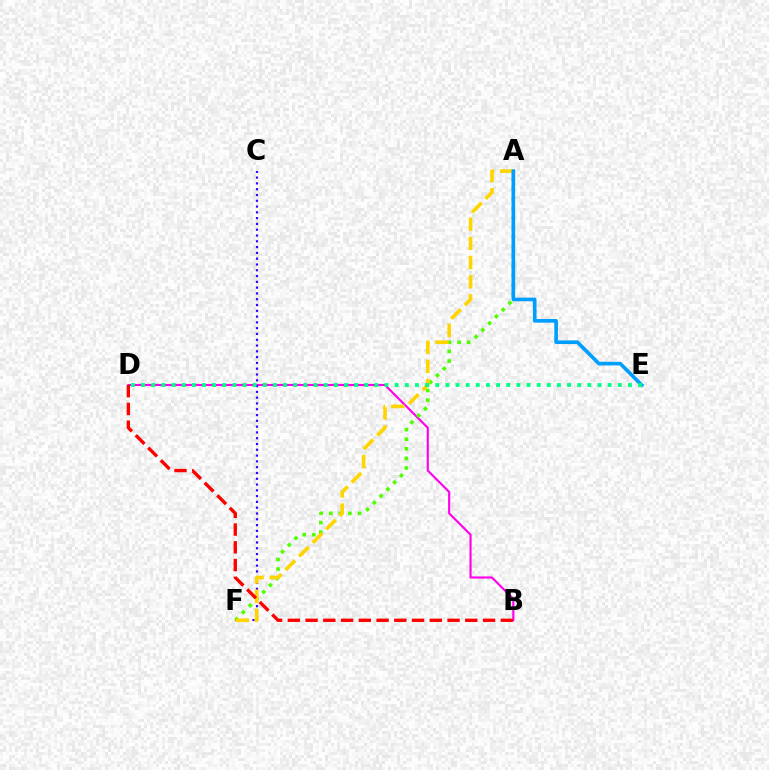{('B', 'D'): [{'color': '#ff00ed', 'line_style': 'solid', 'thickness': 1.53}, {'color': '#ff0000', 'line_style': 'dashed', 'thickness': 2.41}], ('C', 'F'): [{'color': '#3700ff', 'line_style': 'dotted', 'thickness': 1.57}], ('A', 'F'): [{'color': '#4fff00', 'line_style': 'dotted', 'thickness': 2.61}, {'color': '#ffd500', 'line_style': 'dashed', 'thickness': 2.6}], ('A', 'E'): [{'color': '#009eff', 'line_style': 'solid', 'thickness': 2.62}], ('D', 'E'): [{'color': '#00ff86', 'line_style': 'dotted', 'thickness': 2.76}]}